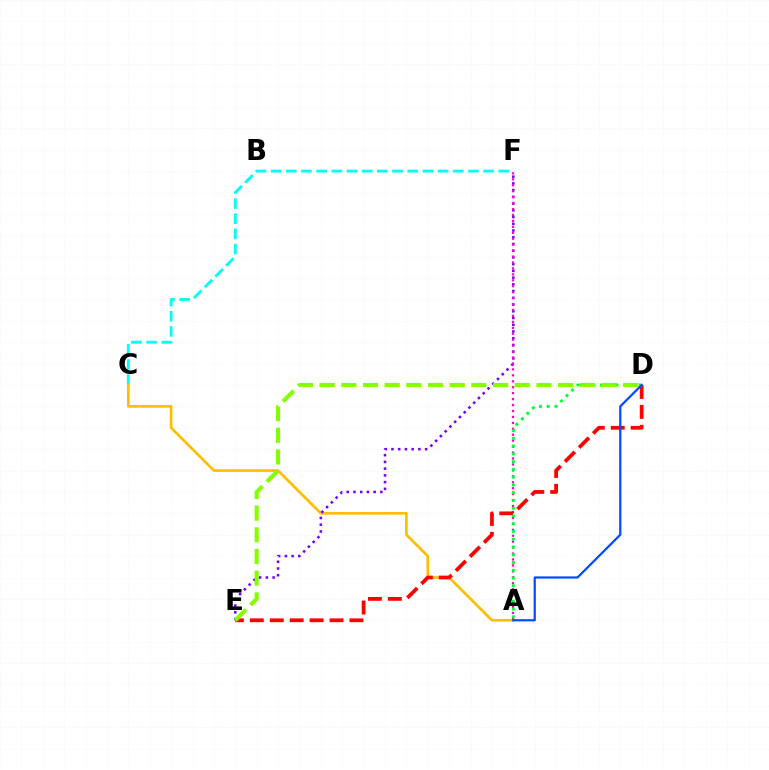{('C', 'F'): [{'color': '#00fff6', 'line_style': 'dashed', 'thickness': 2.06}], ('A', 'C'): [{'color': '#ffbd00', 'line_style': 'solid', 'thickness': 1.91}], ('E', 'F'): [{'color': '#7200ff', 'line_style': 'dotted', 'thickness': 1.83}], ('A', 'F'): [{'color': '#ff00cf', 'line_style': 'dotted', 'thickness': 1.61}], ('D', 'E'): [{'color': '#ff0000', 'line_style': 'dashed', 'thickness': 2.71}, {'color': '#84ff00', 'line_style': 'dashed', 'thickness': 2.95}], ('A', 'D'): [{'color': '#00ff39', 'line_style': 'dotted', 'thickness': 2.11}, {'color': '#004bff', 'line_style': 'solid', 'thickness': 1.59}]}